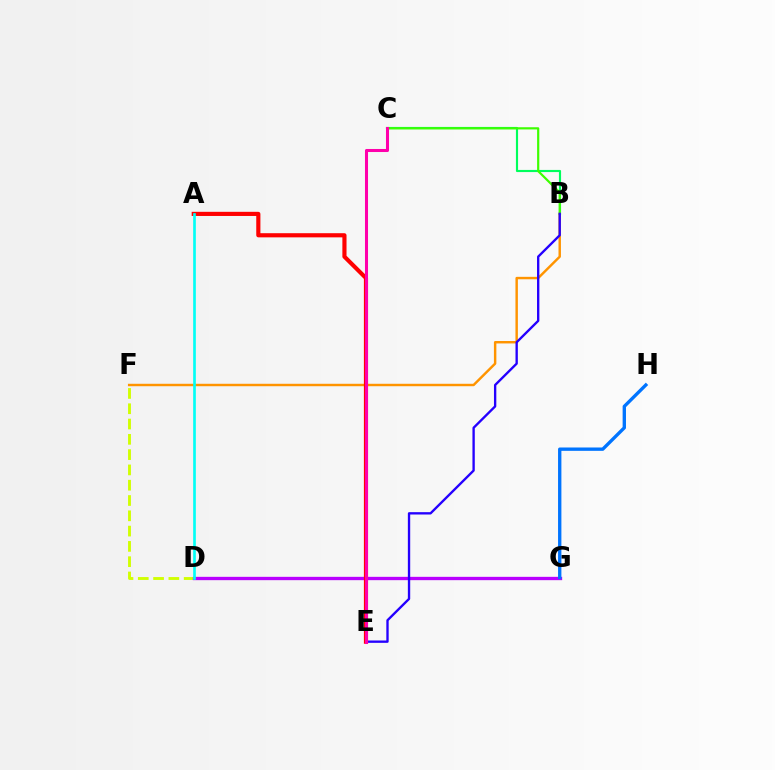{('B', 'C'): [{'color': '#00ff5c', 'line_style': 'solid', 'thickness': 1.55}, {'color': '#3dff00', 'line_style': 'solid', 'thickness': 1.58}], ('D', 'F'): [{'color': '#d1ff00', 'line_style': 'dashed', 'thickness': 2.08}], ('B', 'F'): [{'color': '#ff9400', 'line_style': 'solid', 'thickness': 1.76}], ('D', 'G'): [{'color': '#b900ff', 'line_style': 'solid', 'thickness': 2.4}], ('B', 'E'): [{'color': '#2500ff', 'line_style': 'solid', 'thickness': 1.69}], ('G', 'H'): [{'color': '#0074ff', 'line_style': 'solid', 'thickness': 2.41}], ('A', 'E'): [{'color': '#ff0000', 'line_style': 'solid', 'thickness': 2.99}], ('C', 'E'): [{'color': '#ff00ac', 'line_style': 'solid', 'thickness': 2.19}], ('A', 'D'): [{'color': '#00fff6', 'line_style': 'solid', 'thickness': 1.91}]}